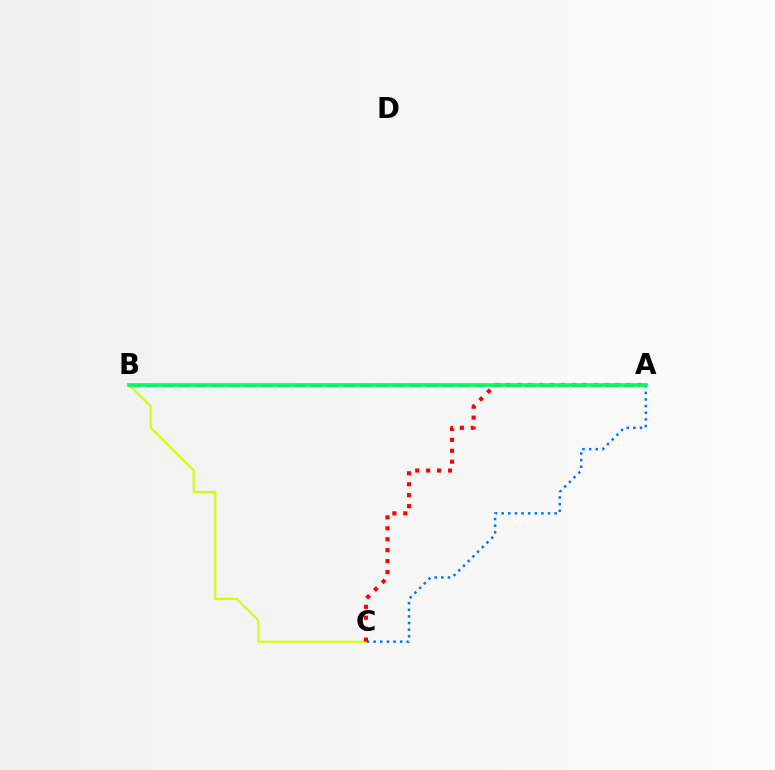{('A', 'B'): [{'color': '#b900ff', 'line_style': 'dashed', 'thickness': 2.24}, {'color': '#00ff5c', 'line_style': 'solid', 'thickness': 2.67}], ('A', 'C'): [{'color': '#0074ff', 'line_style': 'dotted', 'thickness': 1.8}, {'color': '#ff0000', 'line_style': 'dotted', 'thickness': 2.97}], ('B', 'C'): [{'color': '#d1ff00', 'line_style': 'solid', 'thickness': 1.51}]}